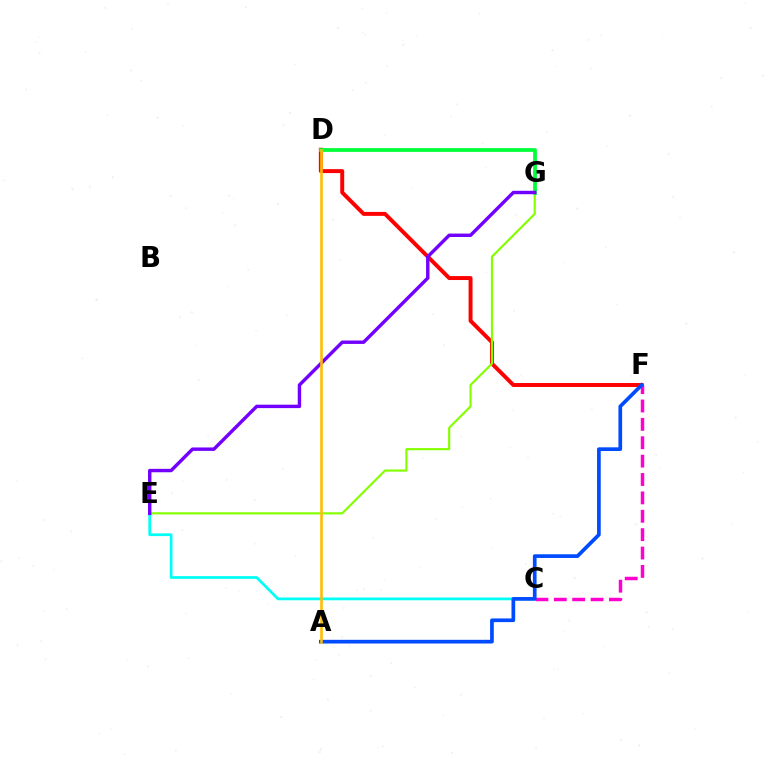{('D', 'F'): [{'color': '#ff0000', 'line_style': 'solid', 'thickness': 2.84}], ('C', 'F'): [{'color': '#ff00cf', 'line_style': 'dashed', 'thickness': 2.5}], ('C', 'E'): [{'color': '#00fff6', 'line_style': 'solid', 'thickness': 1.98}], ('E', 'G'): [{'color': '#84ff00', 'line_style': 'solid', 'thickness': 1.55}, {'color': '#7200ff', 'line_style': 'solid', 'thickness': 2.46}], ('D', 'G'): [{'color': '#00ff39', 'line_style': 'solid', 'thickness': 2.7}], ('A', 'F'): [{'color': '#004bff', 'line_style': 'solid', 'thickness': 2.65}], ('A', 'D'): [{'color': '#ffbd00', 'line_style': 'solid', 'thickness': 1.87}]}